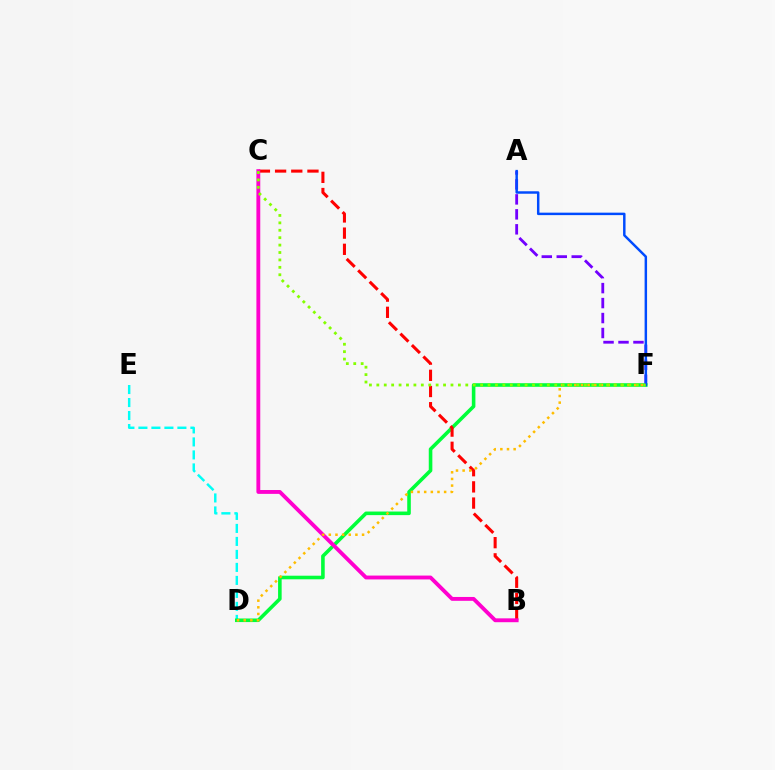{('D', 'E'): [{'color': '#00fff6', 'line_style': 'dashed', 'thickness': 1.77}], ('A', 'F'): [{'color': '#7200ff', 'line_style': 'dashed', 'thickness': 2.03}, {'color': '#004bff', 'line_style': 'solid', 'thickness': 1.78}], ('D', 'F'): [{'color': '#00ff39', 'line_style': 'solid', 'thickness': 2.58}, {'color': '#ffbd00', 'line_style': 'dotted', 'thickness': 1.81}], ('B', 'C'): [{'color': '#ff0000', 'line_style': 'dashed', 'thickness': 2.2}, {'color': '#ff00cf', 'line_style': 'solid', 'thickness': 2.78}], ('C', 'F'): [{'color': '#84ff00', 'line_style': 'dotted', 'thickness': 2.01}]}